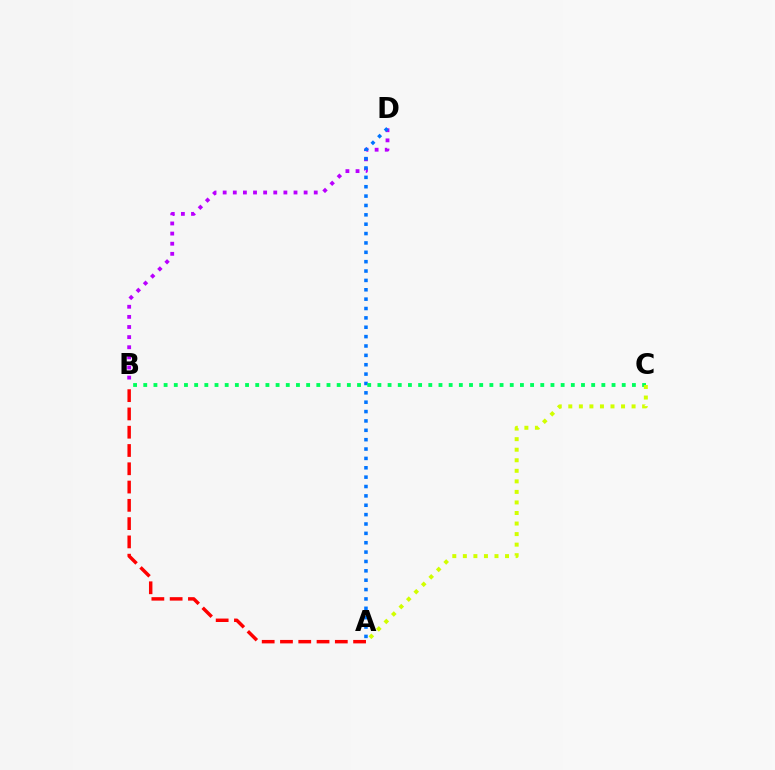{('B', 'D'): [{'color': '#b900ff', 'line_style': 'dotted', 'thickness': 2.75}], ('A', 'D'): [{'color': '#0074ff', 'line_style': 'dotted', 'thickness': 2.55}], ('B', 'C'): [{'color': '#00ff5c', 'line_style': 'dotted', 'thickness': 2.77}], ('A', 'C'): [{'color': '#d1ff00', 'line_style': 'dotted', 'thickness': 2.87}], ('A', 'B'): [{'color': '#ff0000', 'line_style': 'dashed', 'thickness': 2.48}]}